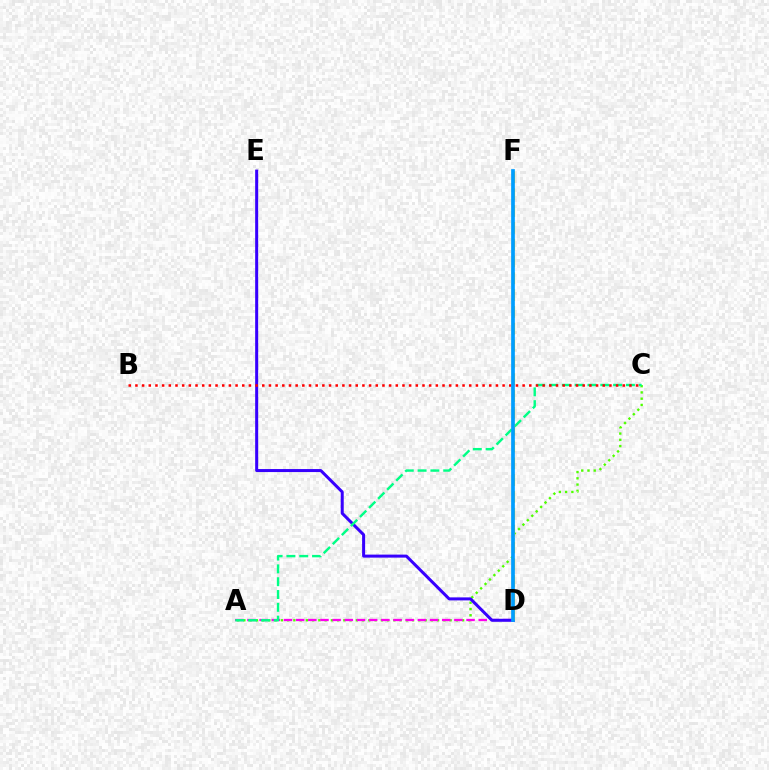{('A', 'C'): [{'color': '#4fff00', 'line_style': 'dotted', 'thickness': 1.7}, {'color': '#00ff86', 'line_style': 'dashed', 'thickness': 1.74}], ('A', 'D'): [{'color': '#ff00ed', 'line_style': 'dashed', 'thickness': 1.65}], ('D', 'E'): [{'color': '#3700ff', 'line_style': 'solid', 'thickness': 2.17}], ('B', 'C'): [{'color': '#ff0000', 'line_style': 'dotted', 'thickness': 1.81}], ('D', 'F'): [{'color': '#ffd500', 'line_style': 'dashed', 'thickness': 2.29}, {'color': '#009eff', 'line_style': 'solid', 'thickness': 2.66}]}